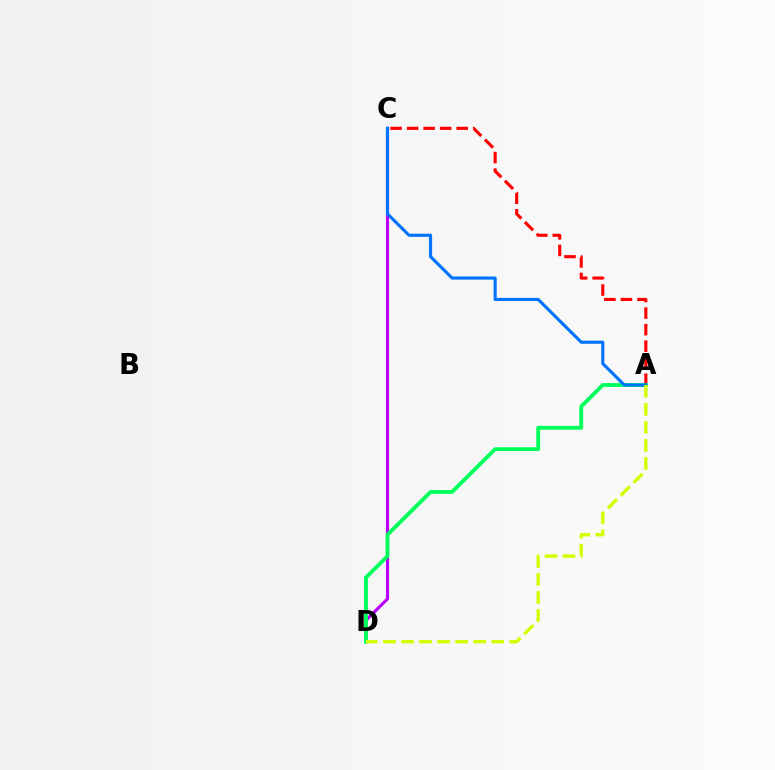{('C', 'D'): [{'color': '#b900ff', 'line_style': 'solid', 'thickness': 2.23}], ('A', 'C'): [{'color': '#ff0000', 'line_style': 'dashed', 'thickness': 2.25}, {'color': '#0074ff', 'line_style': 'solid', 'thickness': 2.25}], ('A', 'D'): [{'color': '#00ff5c', 'line_style': 'solid', 'thickness': 2.76}, {'color': '#d1ff00', 'line_style': 'dashed', 'thickness': 2.45}]}